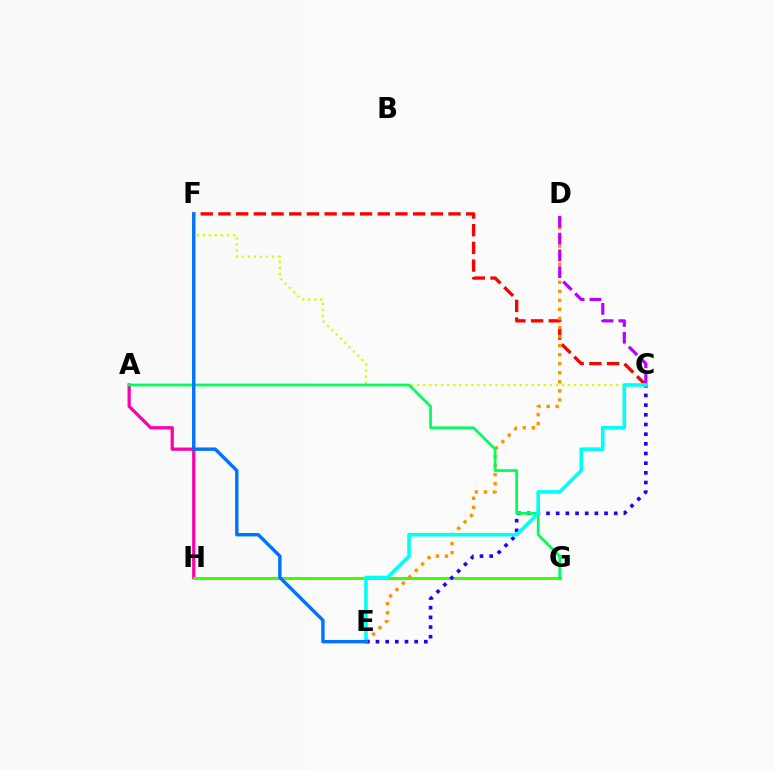{('C', 'F'): [{'color': '#d1ff00', 'line_style': 'dotted', 'thickness': 1.64}, {'color': '#ff0000', 'line_style': 'dashed', 'thickness': 2.4}], ('A', 'H'): [{'color': '#ff00ac', 'line_style': 'solid', 'thickness': 2.34}], ('G', 'H'): [{'color': '#3dff00', 'line_style': 'solid', 'thickness': 2.15}], ('D', 'E'): [{'color': '#ff9400', 'line_style': 'dotted', 'thickness': 2.46}], ('C', 'D'): [{'color': '#b900ff', 'line_style': 'dashed', 'thickness': 2.28}], ('C', 'E'): [{'color': '#2500ff', 'line_style': 'dotted', 'thickness': 2.63}, {'color': '#00fff6', 'line_style': 'solid', 'thickness': 2.59}], ('A', 'G'): [{'color': '#00ff5c', 'line_style': 'solid', 'thickness': 1.99}], ('E', 'F'): [{'color': '#0074ff', 'line_style': 'solid', 'thickness': 2.47}]}